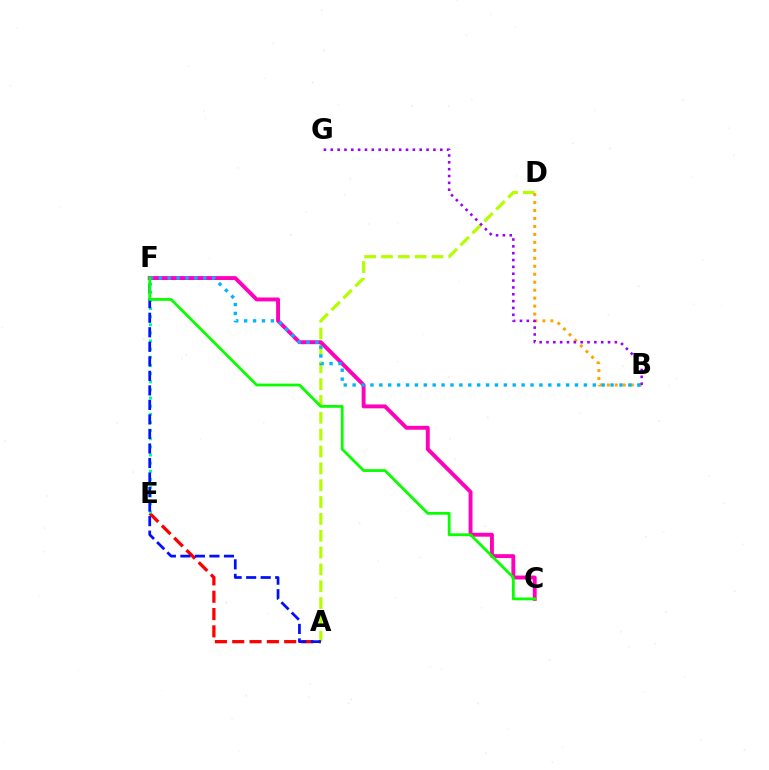{('A', 'D'): [{'color': '#b3ff00', 'line_style': 'dashed', 'thickness': 2.29}], ('B', 'D'): [{'color': '#ffa500', 'line_style': 'dotted', 'thickness': 2.16}], ('C', 'F'): [{'color': '#ff00bd', 'line_style': 'solid', 'thickness': 2.81}, {'color': '#08ff00', 'line_style': 'solid', 'thickness': 2.0}], ('B', 'G'): [{'color': '#9b00ff', 'line_style': 'dotted', 'thickness': 1.86}], ('A', 'E'): [{'color': '#ff0000', 'line_style': 'dashed', 'thickness': 2.35}], ('E', 'F'): [{'color': '#00ff9d', 'line_style': 'dotted', 'thickness': 2.21}], ('A', 'F'): [{'color': '#0010ff', 'line_style': 'dashed', 'thickness': 1.97}], ('B', 'F'): [{'color': '#00b5ff', 'line_style': 'dotted', 'thickness': 2.42}]}